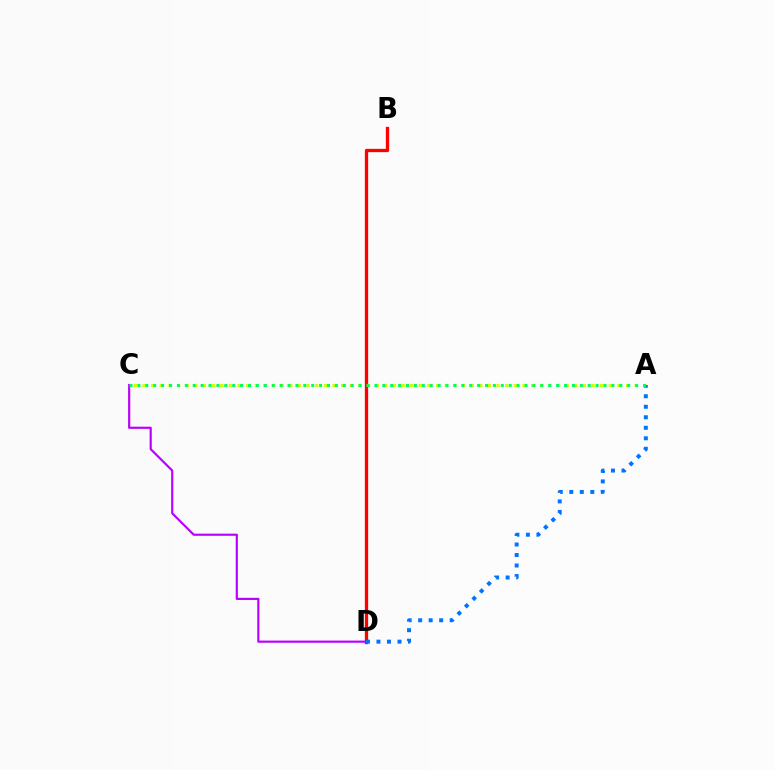{('B', 'D'): [{'color': '#ff0000', 'line_style': 'solid', 'thickness': 2.38}], ('C', 'D'): [{'color': '#b900ff', 'line_style': 'solid', 'thickness': 1.56}], ('A', 'C'): [{'color': '#d1ff00', 'line_style': 'dotted', 'thickness': 2.35}, {'color': '#00ff5c', 'line_style': 'dotted', 'thickness': 2.15}], ('A', 'D'): [{'color': '#0074ff', 'line_style': 'dotted', 'thickness': 2.86}]}